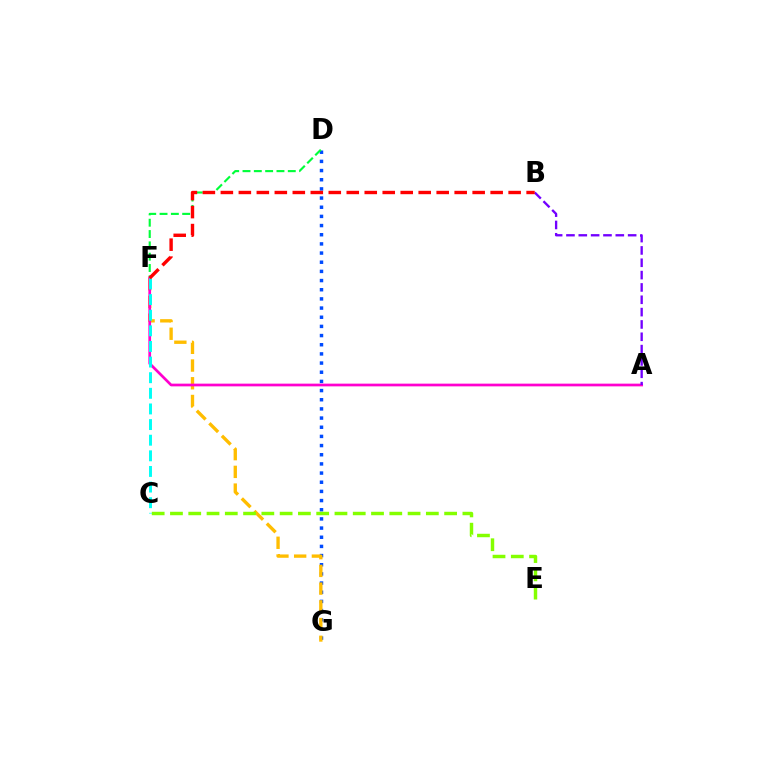{('D', 'G'): [{'color': '#004bff', 'line_style': 'dotted', 'thickness': 2.49}], ('F', 'G'): [{'color': '#ffbd00', 'line_style': 'dashed', 'thickness': 2.41}], ('C', 'E'): [{'color': '#84ff00', 'line_style': 'dashed', 'thickness': 2.48}], ('D', 'F'): [{'color': '#00ff39', 'line_style': 'dashed', 'thickness': 1.54}], ('A', 'F'): [{'color': '#ff00cf', 'line_style': 'solid', 'thickness': 1.95}], ('C', 'F'): [{'color': '#00fff6', 'line_style': 'dashed', 'thickness': 2.12}], ('A', 'B'): [{'color': '#7200ff', 'line_style': 'dashed', 'thickness': 1.68}], ('B', 'F'): [{'color': '#ff0000', 'line_style': 'dashed', 'thickness': 2.44}]}